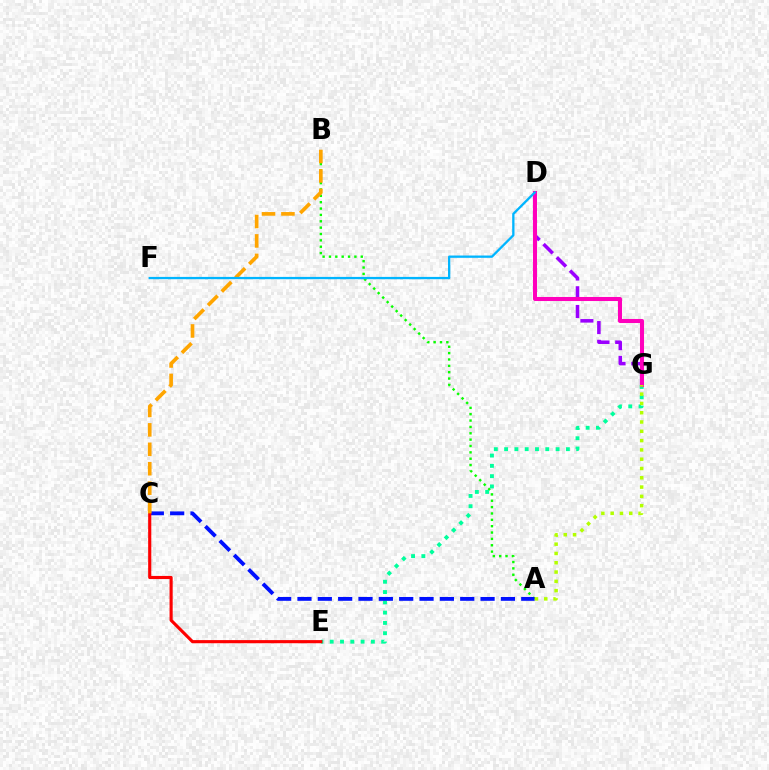{('A', 'B'): [{'color': '#08ff00', 'line_style': 'dotted', 'thickness': 1.73}], ('E', 'G'): [{'color': '#00ff9d', 'line_style': 'dotted', 'thickness': 2.8}], ('D', 'G'): [{'color': '#9b00ff', 'line_style': 'dashed', 'thickness': 2.55}, {'color': '#ff00bd', 'line_style': 'solid', 'thickness': 2.91}], ('A', 'C'): [{'color': '#0010ff', 'line_style': 'dashed', 'thickness': 2.76}], ('C', 'E'): [{'color': '#ff0000', 'line_style': 'solid', 'thickness': 2.25}], ('B', 'C'): [{'color': '#ffa500', 'line_style': 'dashed', 'thickness': 2.64}], ('D', 'F'): [{'color': '#00b5ff', 'line_style': 'solid', 'thickness': 1.66}], ('A', 'G'): [{'color': '#b3ff00', 'line_style': 'dotted', 'thickness': 2.53}]}